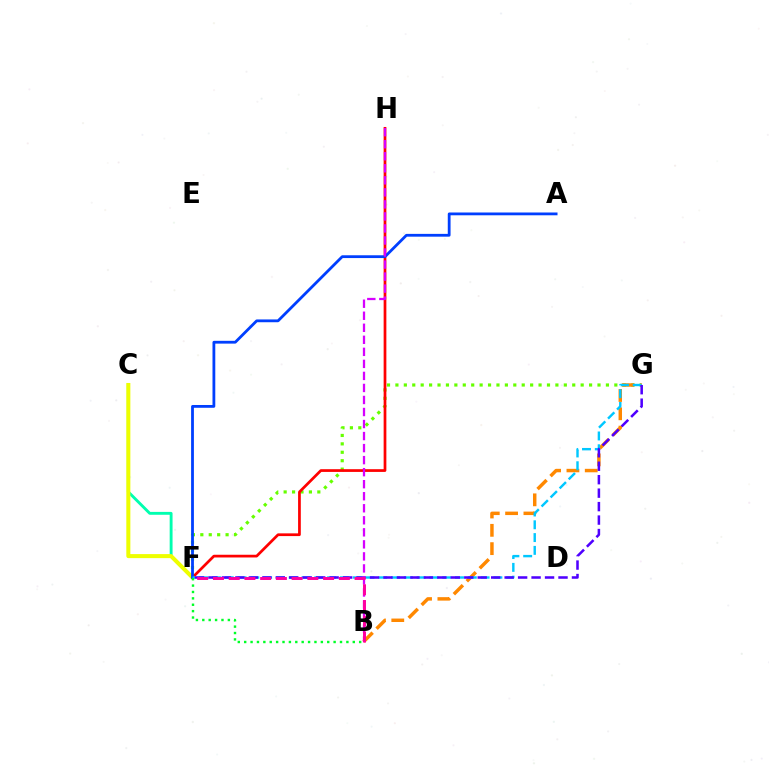{('F', 'G'): [{'color': '#66ff00', 'line_style': 'dotted', 'thickness': 2.29}, {'color': '#00c7ff', 'line_style': 'dashed', 'thickness': 1.74}, {'color': '#4f00ff', 'line_style': 'dashed', 'thickness': 1.83}], ('F', 'H'): [{'color': '#ff0000', 'line_style': 'solid', 'thickness': 1.96}], ('B', 'G'): [{'color': '#ff8800', 'line_style': 'dashed', 'thickness': 2.49}], ('C', 'F'): [{'color': '#00ffaf', 'line_style': 'solid', 'thickness': 2.07}, {'color': '#eeff00', 'line_style': 'solid', 'thickness': 2.91}], ('A', 'F'): [{'color': '#003fff', 'line_style': 'solid', 'thickness': 2.01}], ('B', 'H'): [{'color': '#d600ff', 'line_style': 'dashed', 'thickness': 1.63}], ('B', 'F'): [{'color': '#00ff27', 'line_style': 'dotted', 'thickness': 1.74}, {'color': '#ff00a0', 'line_style': 'dashed', 'thickness': 2.14}]}